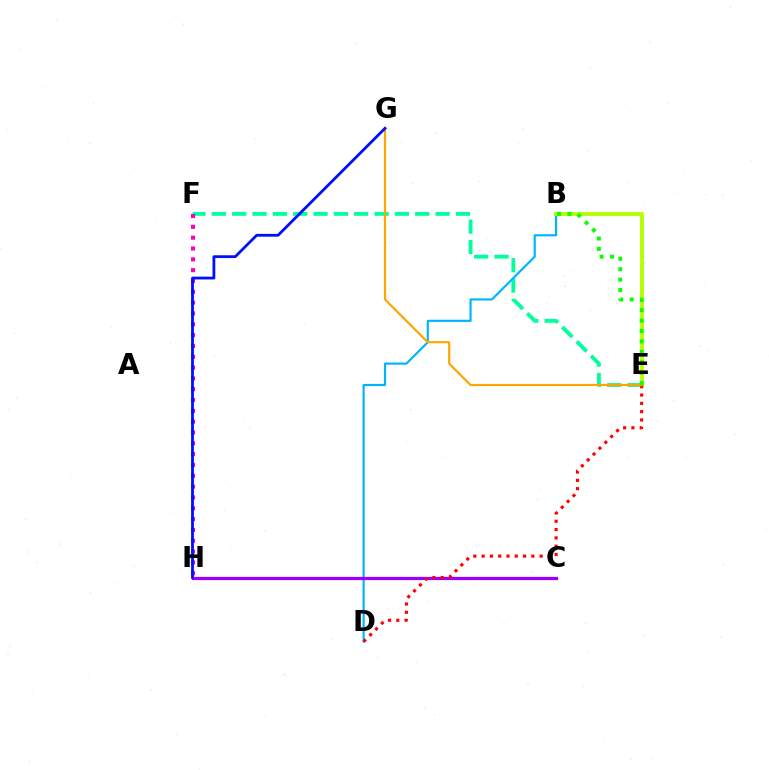{('E', 'F'): [{'color': '#00ff9d', 'line_style': 'dashed', 'thickness': 2.76}], ('B', 'D'): [{'color': '#00b5ff', 'line_style': 'solid', 'thickness': 1.56}], ('B', 'E'): [{'color': '#b3ff00', 'line_style': 'solid', 'thickness': 2.75}, {'color': '#08ff00', 'line_style': 'dotted', 'thickness': 2.83}], ('C', 'H'): [{'color': '#9b00ff', 'line_style': 'solid', 'thickness': 2.32}], ('D', 'E'): [{'color': '#ff0000', 'line_style': 'dotted', 'thickness': 2.25}], ('E', 'G'): [{'color': '#ffa500', 'line_style': 'solid', 'thickness': 1.56}], ('F', 'H'): [{'color': '#ff00bd', 'line_style': 'dotted', 'thickness': 2.94}], ('G', 'H'): [{'color': '#0010ff', 'line_style': 'solid', 'thickness': 2.01}]}